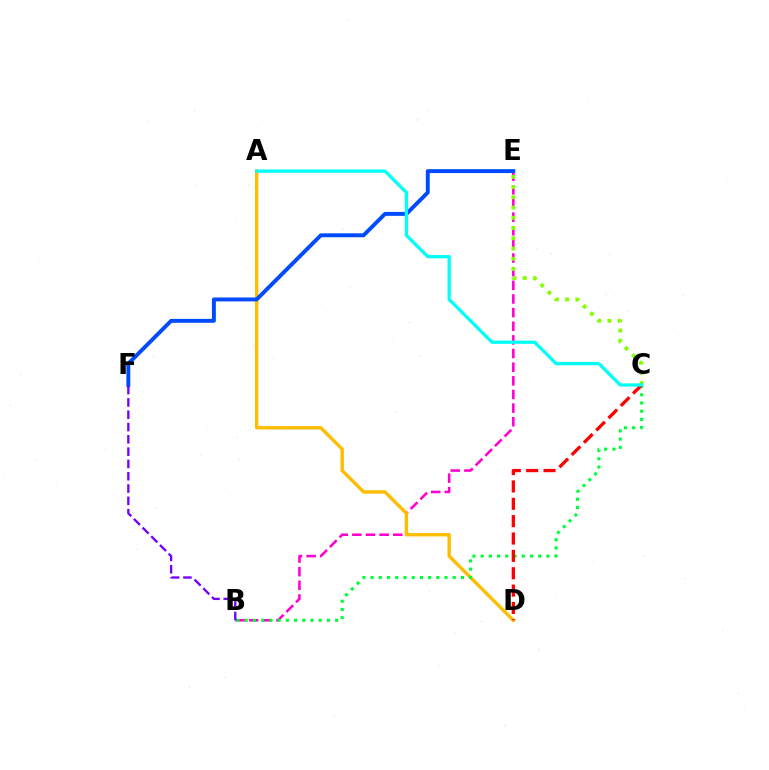{('B', 'E'): [{'color': '#ff00cf', 'line_style': 'dashed', 'thickness': 1.85}], ('A', 'D'): [{'color': '#ffbd00', 'line_style': 'solid', 'thickness': 2.44}], ('C', 'E'): [{'color': '#84ff00', 'line_style': 'dotted', 'thickness': 2.78}], ('B', 'C'): [{'color': '#00ff39', 'line_style': 'dotted', 'thickness': 2.23}], ('E', 'F'): [{'color': '#004bff', 'line_style': 'solid', 'thickness': 2.82}], ('B', 'F'): [{'color': '#7200ff', 'line_style': 'dashed', 'thickness': 1.67}], ('C', 'D'): [{'color': '#ff0000', 'line_style': 'dashed', 'thickness': 2.36}], ('A', 'C'): [{'color': '#00fff6', 'line_style': 'solid', 'thickness': 2.35}]}